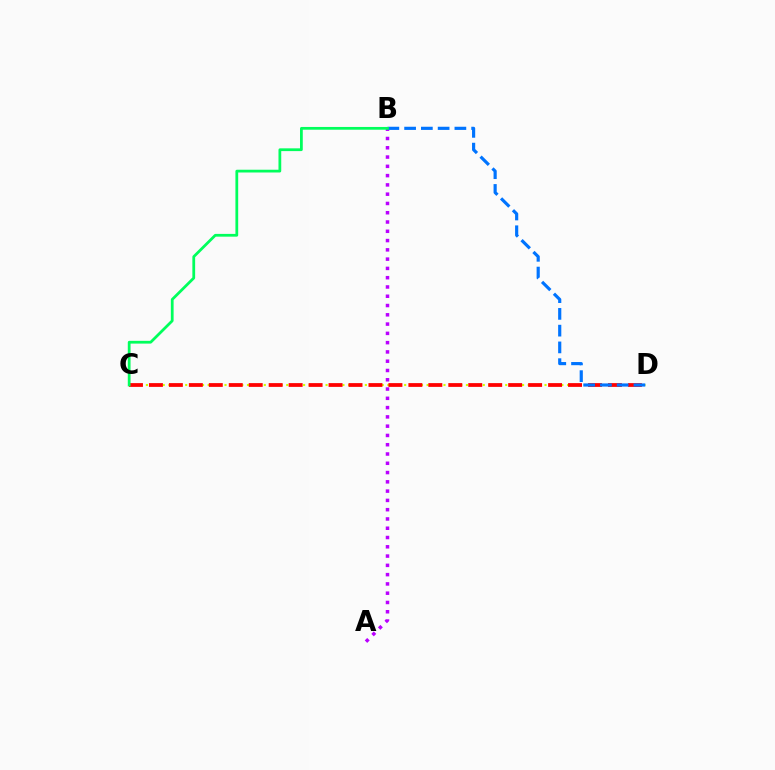{('C', 'D'): [{'color': '#d1ff00', 'line_style': 'dotted', 'thickness': 1.53}, {'color': '#ff0000', 'line_style': 'dashed', 'thickness': 2.71}], ('A', 'B'): [{'color': '#b900ff', 'line_style': 'dotted', 'thickness': 2.52}], ('B', 'D'): [{'color': '#0074ff', 'line_style': 'dashed', 'thickness': 2.28}], ('B', 'C'): [{'color': '#00ff5c', 'line_style': 'solid', 'thickness': 1.99}]}